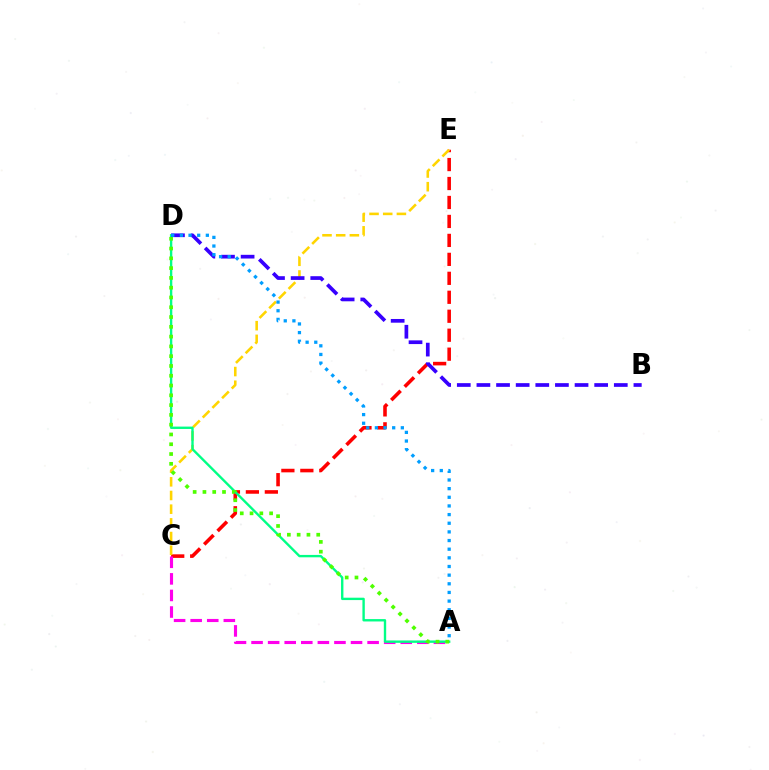{('C', 'E'): [{'color': '#ff0000', 'line_style': 'dashed', 'thickness': 2.58}, {'color': '#ffd500', 'line_style': 'dashed', 'thickness': 1.86}], ('A', 'C'): [{'color': '#ff00ed', 'line_style': 'dashed', 'thickness': 2.25}], ('A', 'D'): [{'color': '#00ff86', 'line_style': 'solid', 'thickness': 1.71}, {'color': '#4fff00', 'line_style': 'dotted', 'thickness': 2.66}, {'color': '#009eff', 'line_style': 'dotted', 'thickness': 2.35}], ('B', 'D'): [{'color': '#3700ff', 'line_style': 'dashed', 'thickness': 2.67}]}